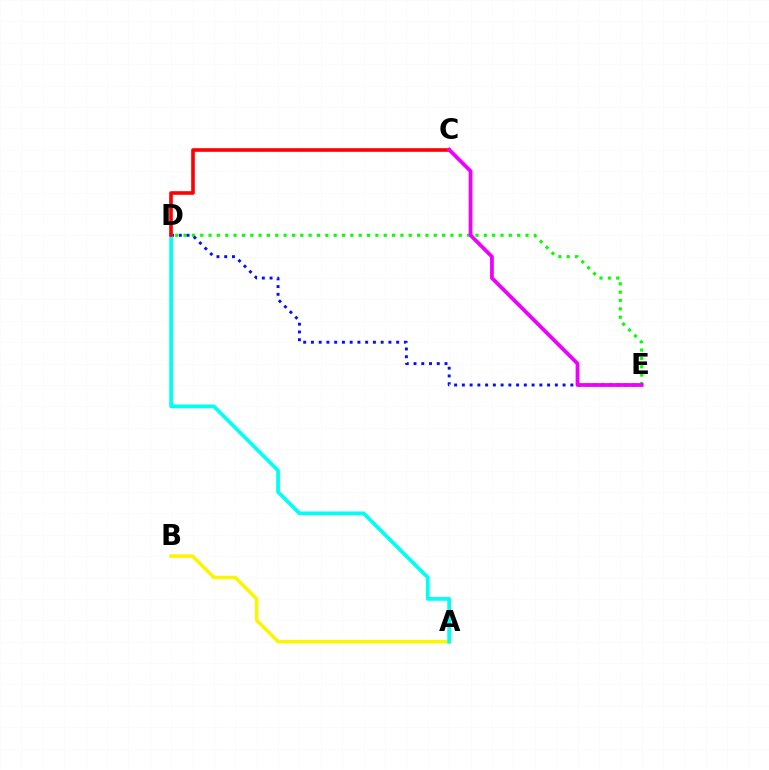{('D', 'E'): [{'color': '#08ff00', 'line_style': 'dotted', 'thickness': 2.27}, {'color': '#0010ff', 'line_style': 'dotted', 'thickness': 2.11}], ('A', 'B'): [{'color': '#fcf500', 'line_style': 'solid', 'thickness': 2.55}], ('A', 'D'): [{'color': '#00fff6', 'line_style': 'solid', 'thickness': 2.69}], ('C', 'D'): [{'color': '#ff0000', 'line_style': 'solid', 'thickness': 2.61}], ('C', 'E'): [{'color': '#ee00ff', 'line_style': 'solid', 'thickness': 2.71}]}